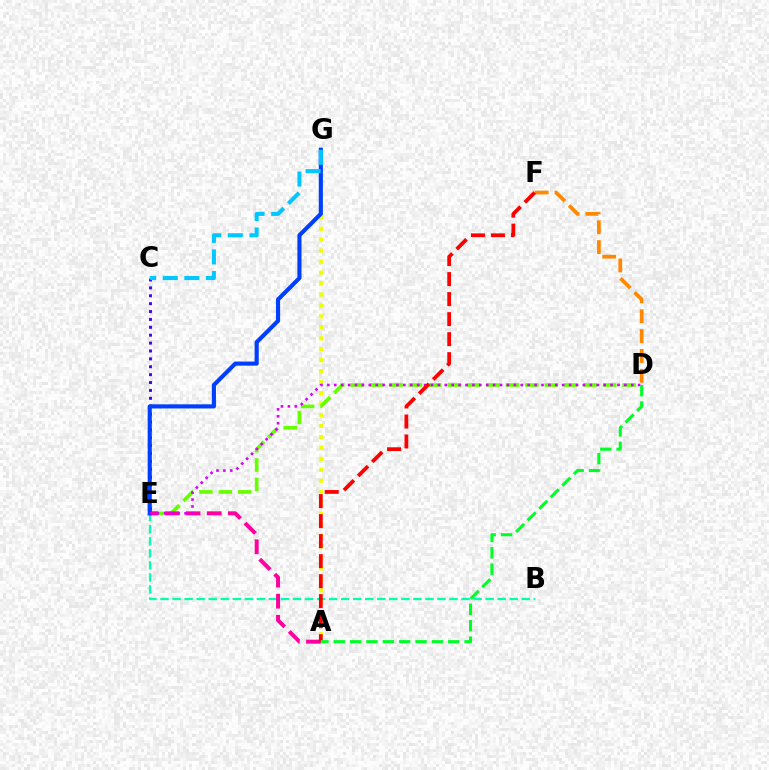{('A', 'G'): [{'color': '#eeff00', 'line_style': 'dotted', 'thickness': 2.98}], ('D', 'F'): [{'color': '#ff8800', 'line_style': 'dashed', 'thickness': 2.7}], ('B', 'E'): [{'color': '#00ffaf', 'line_style': 'dashed', 'thickness': 1.64}], ('D', 'E'): [{'color': '#66ff00', 'line_style': 'dashed', 'thickness': 2.64}, {'color': '#d600ff', 'line_style': 'dotted', 'thickness': 1.88}], ('A', 'E'): [{'color': '#ff00a0', 'line_style': 'dashed', 'thickness': 2.87}], ('C', 'E'): [{'color': '#4f00ff', 'line_style': 'dotted', 'thickness': 2.14}], ('E', 'G'): [{'color': '#003fff', 'line_style': 'solid', 'thickness': 2.97}], ('C', 'G'): [{'color': '#00c7ff', 'line_style': 'dashed', 'thickness': 2.93}], ('A', 'F'): [{'color': '#ff0000', 'line_style': 'dashed', 'thickness': 2.72}], ('A', 'D'): [{'color': '#00ff27', 'line_style': 'dashed', 'thickness': 2.22}]}